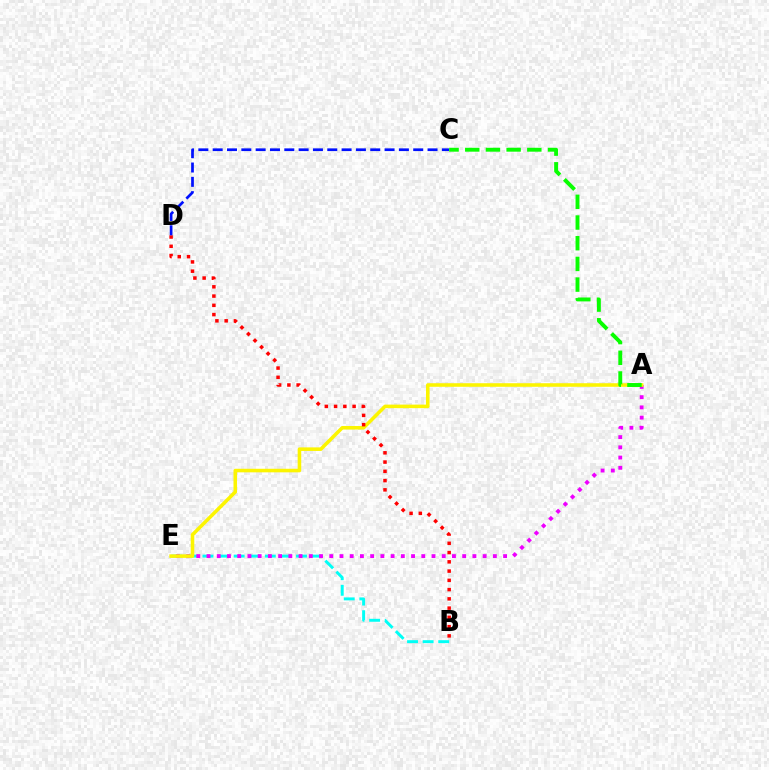{('B', 'E'): [{'color': '#00fff6', 'line_style': 'dashed', 'thickness': 2.12}], ('A', 'E'): [{'color': '#ee00ff', 'line_style': 'dotted', 'thickness': 2.78}, {'color': '#fcf500', 'line_style': 'solid', 'thickness': 2.56}], ('B', 'D'): [{'color': '#ff0000', 'line_style': 'dotted', 'thickness': 2.52}], ('C', 'D'): [{'color': '#0010ff', 'line_style': 'dashed', 'thickness': 1.95}], ('A', 'C'): [{'color': '#08ff00', 'line_style': 'dashed', 'thickness': 2.81}]}